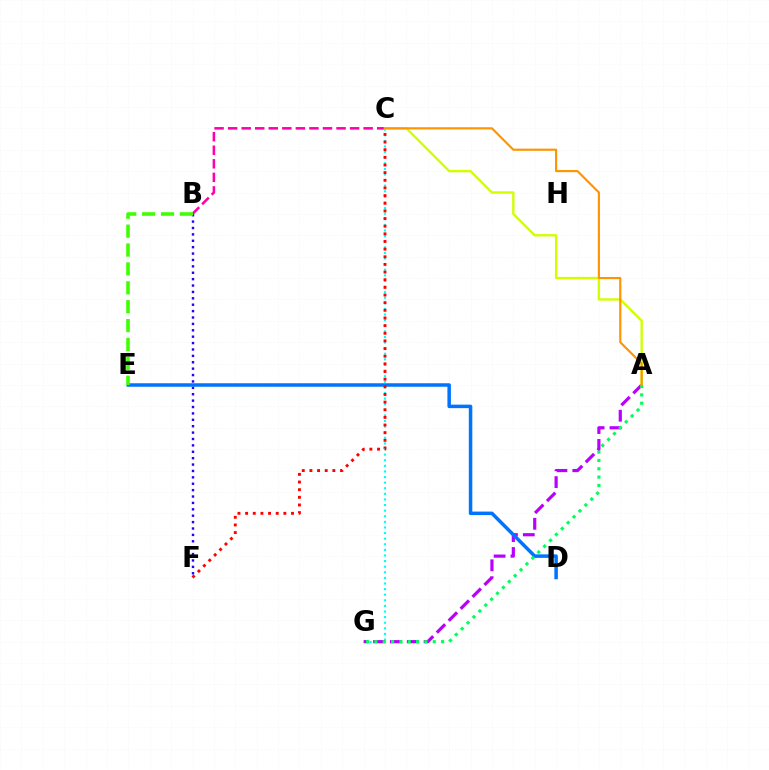{('B', 'F'): [{'color': '#2500ff', 'line_style': 'dotted', 'thickness': 1.74}], ('B', 'C'): [{'color': '#ff00ac', 'line_style': 'dashed', 'thickness': 1.84}], ('C', 'G'): [{'color': '#00fff6', 'line_style': 'dotted', 'thickness': 1.52}], ('A', 'G'): [{'color': '#b900ff', 'line_style': 'dashed', 'thickness': 2.29}, {'color': '#00ff5c', 'line_style': 'dotted', 'thickness': 2.26}], ('A', 'C'): [{'color': '#d1ff00', 'line_style': 'solid', 'thickness': 1.71}, {'color': '#ff9400', 'line_style': 'solid', 'thickness': 1.54}], ('D', 'E'): [{'color': '#0074ff', 'line_style': 'solid', 'thickness': 2.52}], ('B', 'E'): [{'color': '#3dff00', 'line_style': 'dashed', 'thickness': 2.57}], ('C', 'F'): [{'color': '#ff0000', 'line_style': 'dotted', 'thickness': 2.08}]}